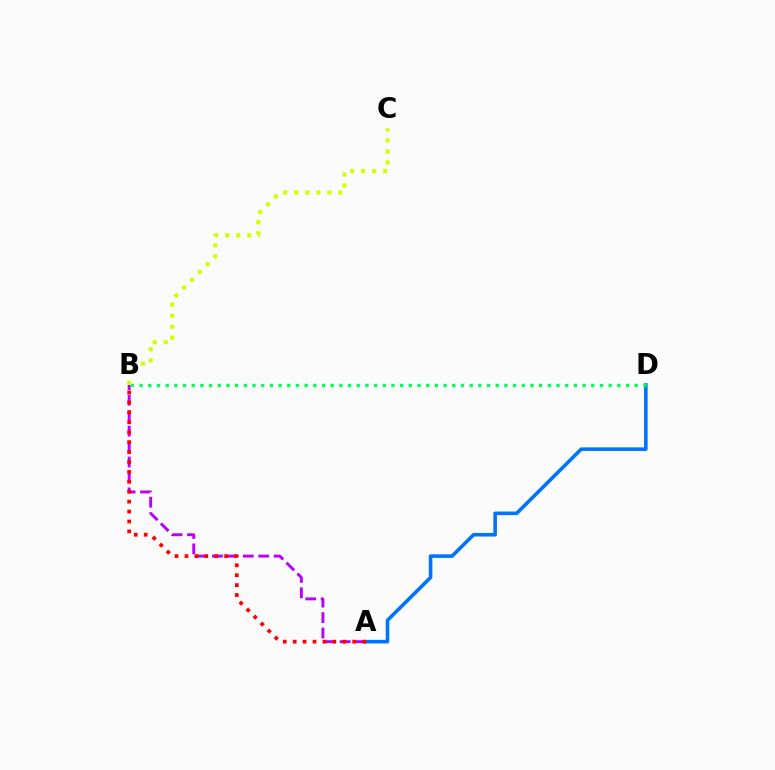{('A', 'D'): [{'color': '#0074ff', 'line_style': 'solid', 'thickness': 2.59}], ('A', 'B'): [{'color': '#b900ff', 'line_style': 'dashed', 'thickness': 2.1}, {'color': '#ff0000', 'line_style': 'dotted', 'thickness': 2.69}], ('B', 'D'): [{'color': '#00ff5c', 'line_style': 'dotted', 'thickness': 2.36}], ('B', 'C'): [{'color': '#d1ff00', 'line_style': 'dotted', 'thickness': 3.0}]}